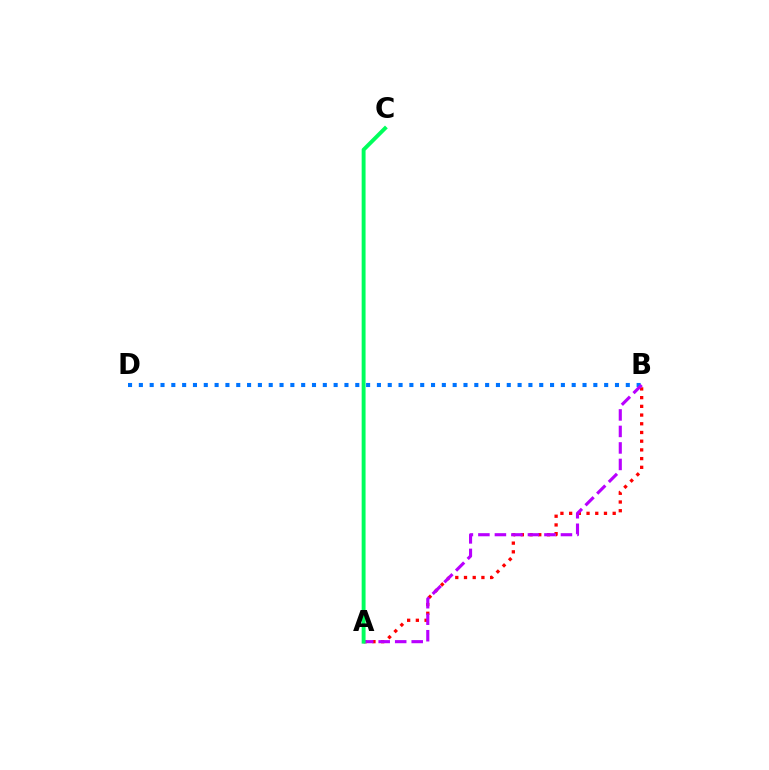{('B', 'D'): [{'color': '#0074ff', 'line_style': 'dotted', 'thickness': 2.94}], ('A', 'B'): [{'color': '#ff0000', 'line_style': 'dotted', 'thickness': 2.37}, {'color': '#b900ff', 'line_style': 'dashed', 'thickness': 2.24}], ('A', 'C'): [{'color': '#d1ff00', 'line_style': 'dashed', 'thickness': 1.64}, {'color': '#00ff5c', 'line_style': 'solid', 'thickness': 2.81}]}